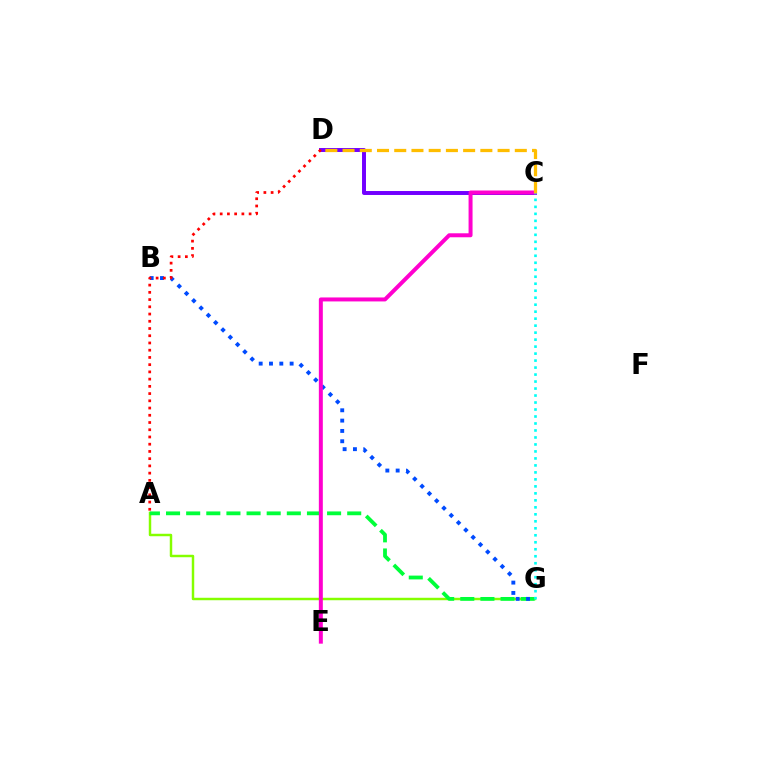{('A', 'G'): [{'color': '#84ff00', 'line_style': 'solid', 'thickness': 1.77}, {'color': '#00ff39', 'line_style': 'dashed', 'thickness': 2.73}], ('C', 'D'): [{'color': '#7200ff', 'line_style': 'solid', 'thickness': 2.85}, {'color': '#ffbd00', 'line_style': 'dashed', 'thickness': 2.34}], ('B', 'G'): [{'color': '#004bff', 'line_style': 'dotted', 'thickness': 2.8}], ('C', 'E'): [{'color': '#ff00cf', 'line_style': 'solid', 'thickness': 2.87}], ('C', 'G'): [{'color': '#00fff6', 'line_style': 'dotted', 'thickness': 1.9}], ('A', 'D'): [{'color': '#ff0000', 'line_style': 'dotted', 'thickness': 1.96}]}